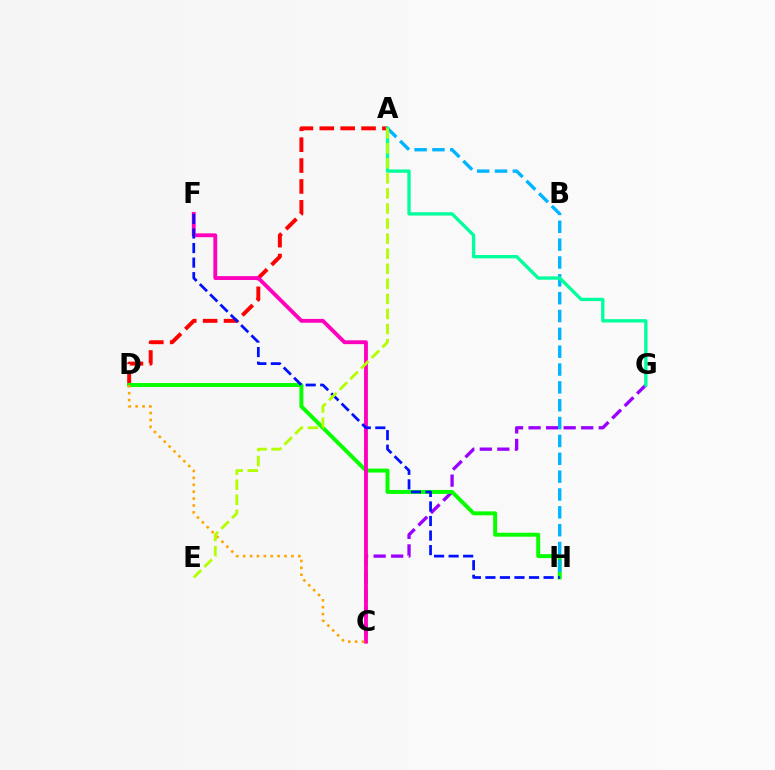{('A', 'D'): [{'color': '#ff0000', 'line_style': 'dashed', 'thickness': 2.84}], ('C', 'G'): [{'color': '#9b00ff', 'line_style': 'dashed', 'thickness': 2.38}], ('D', 'H'): [{'color': '#08ff00', 'line_style': 'solid', 'thickness': 2.84}], ('C', 'F'): [{'color': '#ff00bd', 'line_style': 'solid', 'thickness': 2.77}], ('A', 'H'): [{'color': '#00b5ff', 'line_style': 'dashed', 'thickness': 2.42}], ('F', 'H'): [{'color': '#0010ff', 'line_style': 'dashed', 'thickness': 1.98}], ('C', 'D'): [{'color': '#ffa500', 'line_style': 'dotted', 'thickness': 1.87}], ('A', 'G'): [{'color': '#00ff9d', 'line_style': 'solid', 'thickness': 2.4}], ('A', 'E'): [{'color': '#b3ff00', 'line_style': 'dashed', 'thickness': 2.05}]}